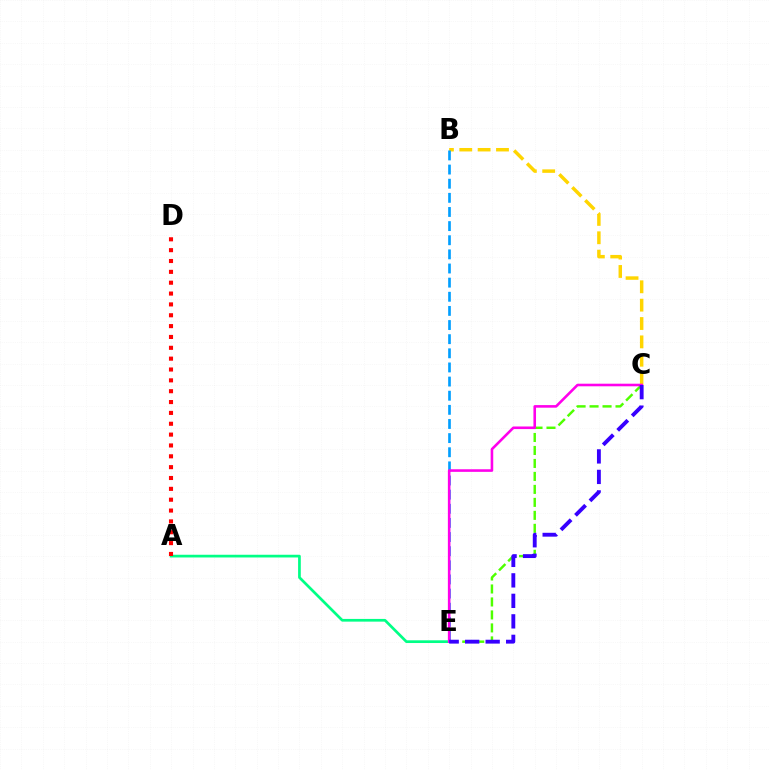{('C', 'E'): [{'color': '#4fff00', 'line_style': 'dashed', 'thickness': 1.76}, {'color': '#ff00ed', 'line_style': 'solid', 'thickness': 1.87}, {'color': '#3700ff', 'line_style': 'dashed', 'thickness': 2.78}], ('A', 'E'): [{'color': '#00ff86', 'line_style': 'solid', 'thickness': 1.95}], ('A', 'D'): [{'color': '#ff0000', 'line_style': 'dotted', 'thickness': 2.95}], ('B', 'C'): [{'color': '#ffd500', 'line_style': 'dashed', 'thickness': 2.49}], ('B', 'E'): [{'color': '#009eff', 'line_style': 'dashed', 'thickness': 1.92}]}